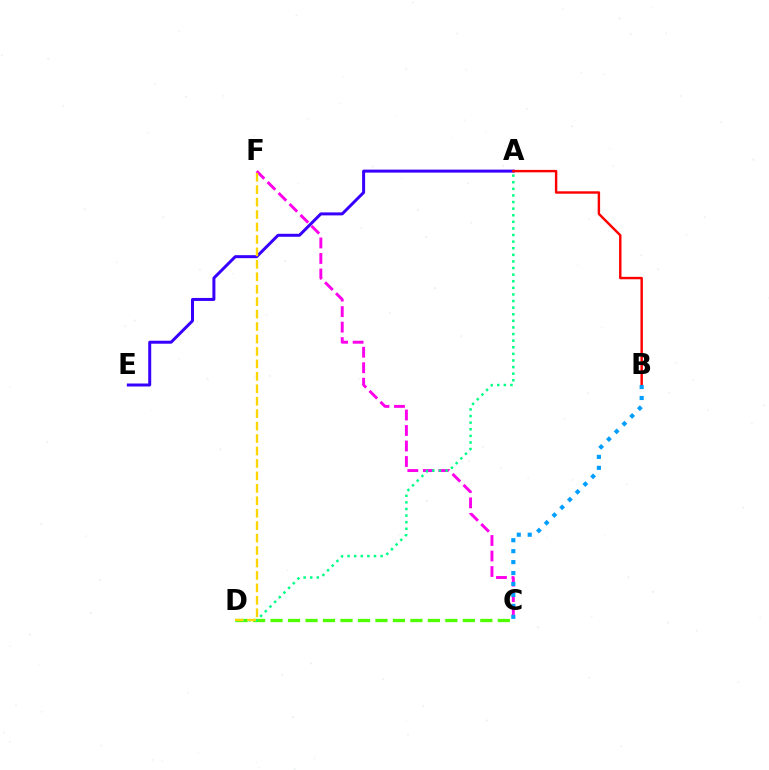{('A', 'E'): [{'color': '#3700ff', 'line_style': 'solid', 'thickness': 2.15}], ('C', 'F'): [{'color': '#ff00ed', 'line_style': 'dashed', 'thickness': 2.11}], ('C', 'D'): [{'color': '#4fff00', 'line_style': 'dashed', 'thickness': 2.37}], ('A', 'D'): [{'color': '#00ff86', 'line_style': 'dotted', 'thickness': 1.79}], ('D', 'F'): [{'color': '#ffd500', 'line_style': 'dashed', 'thickness': 1.69}], ('A', 'B'): [{'color': '#ff0000', 'line_style': 'solid', 'thickness': 1.75}], ('B', 'C'): [{'color': '#009eff', 'line_style': 'dotted', 'thickness': 2.97}]}